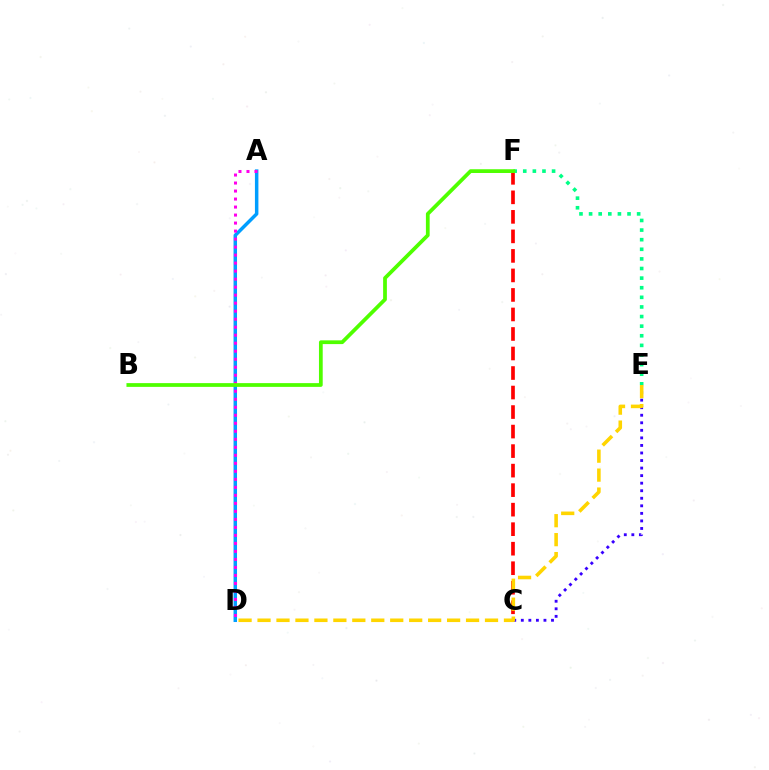{('C', 'E'): [{'color': '#3700ff', 'line_style': 'dotted', 'thickness': 2.05}], ('C', 'F'): [{'color': '#ff0000', 'line_style': 'dashed', 'thickness': 2.65}], ('D', 'E'): [{'color': '#ffd500', 'line_style': 'dashed', 'thickness': 2.58}], ('A', 'D'): [{'color': '#009eff', 'line_style': 'solid', 'thickness': 2.51}, {'color': '#ff00ed', 'line_style': 'dotted', 'thickness': 2.18}], ('E', 'F'): [{'color': '#00ff86', 'line_style': 'dotted', 'thickness': 2.61}], ('B', 'F'): [{'color': '#4fff00', 'line_style': 'solid', 'thickness': 2.7}]}